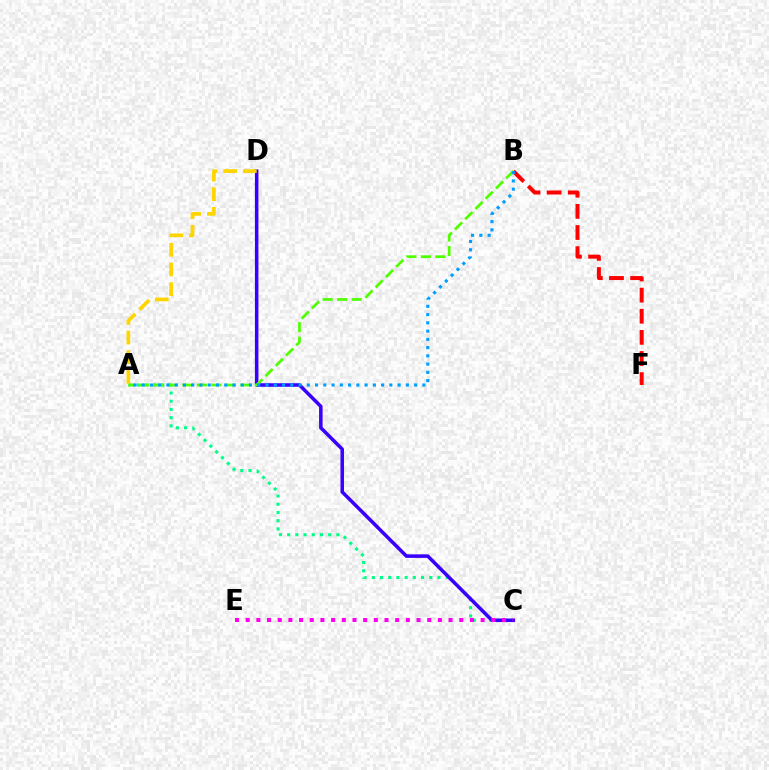{('A', 'C'): [{'color': '#00ff86', 'line_style': 'dotted', 'thickness': 2.23}], ('C', 'D'): [{'color': '#3700ff', 'line_style': 'solid', 'thickness': 2.54}], ('A', 'B'): [{'color': '#4fff00', 'line_style': 'dashed', 'thickness': 1.97}, {'color': '#009eff', 'line_style': 'dotted', 'thickness': 2.24}], ('C', 'E'): [{'color': '#ff00ed', 'line_style': 'dotted', 'thickness': 2.9}], ('A', 'D'): [{'color': '#ffd500', 'line_style': 'dashed', 'thickness': 2.67}], ('B', 'F'): [{'color': '#ff0000', 'line_style': 'dashed', 'thickness': 2.87}]}